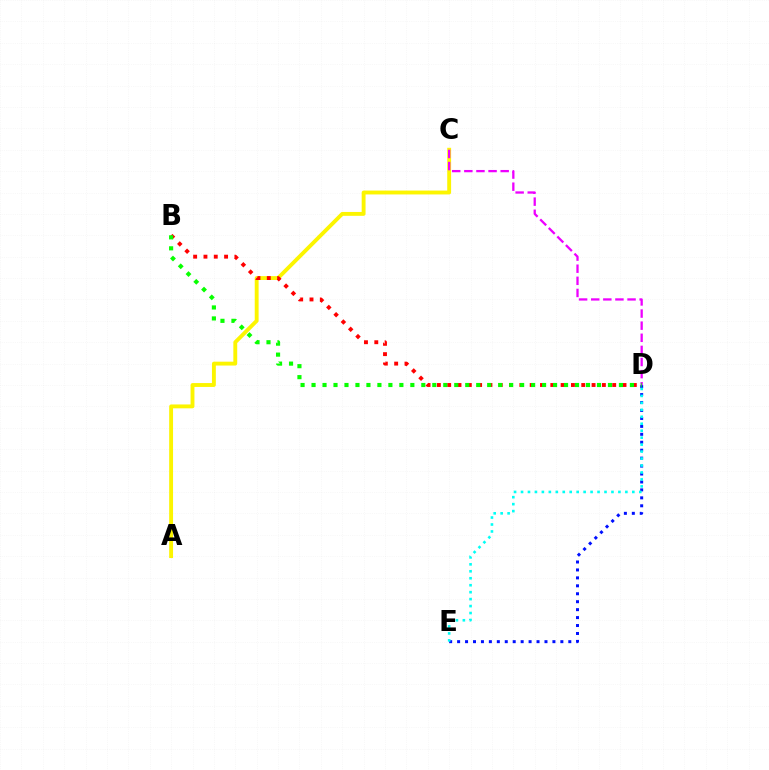{('D', 'E'): [{'color': '#0010ff', 'line_style': 'dotted', 'thickness': 2.16}, {'color': '#00fff6', 'line_style': 'dotted', 'thickness': 1.89}], ('A', 'C'): [{'color': '#fcf500', 'line_style': 'solid', 'thickness': 2.79}], ('C', 'D'): [{'color': '#ee00ff', 'line_style': 'dashed', 'thickness': 1.65}], ('B', 'D'): [{'color': '#ff0000', 'line_style': 'dotted', 'thickness': 2.8}, {'color': '#08ff00', 'line_style': 'dotted', 'thickness': 2.98}]}